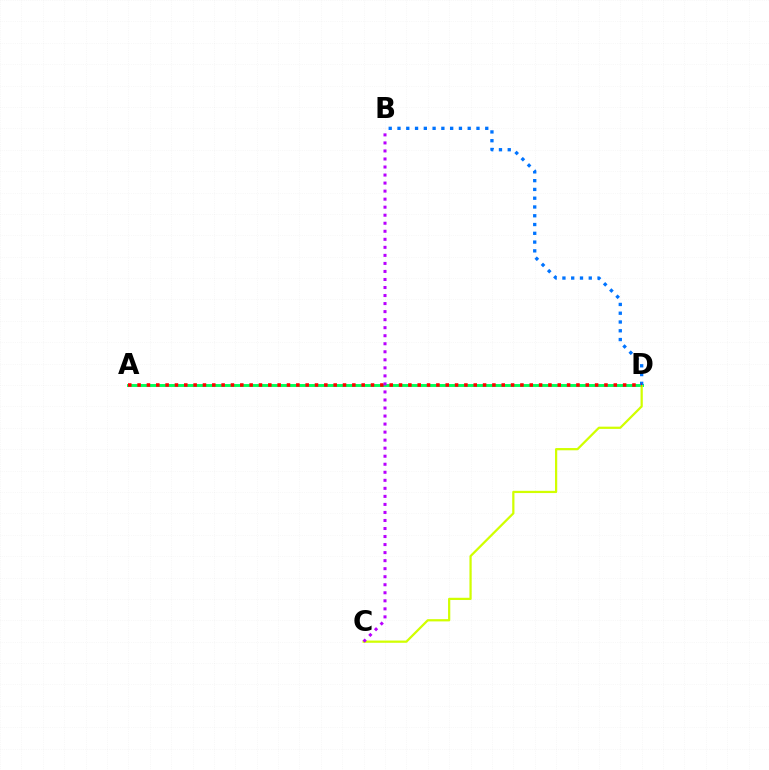{('A', 'D'): [{'color': '#00ff5c', 'line_style': 'solid', 'thickness': 2.1}, {'color': '#ff0000', 'line_style': 'dotted', 'thickness': 2.54}], ('C', 'D'): [{'color': '#d1ff00', 'line_style': 'solid', 'thickness': 1.61}], ('B', 'D'): [{'color': '#0074ff', 'line_style': 'dotted', 'thickness': 2.38}], ('B', 'C'): [{'color': '#b900ff', 'line_style': 'dotted', 'thickness': 2.18}]}